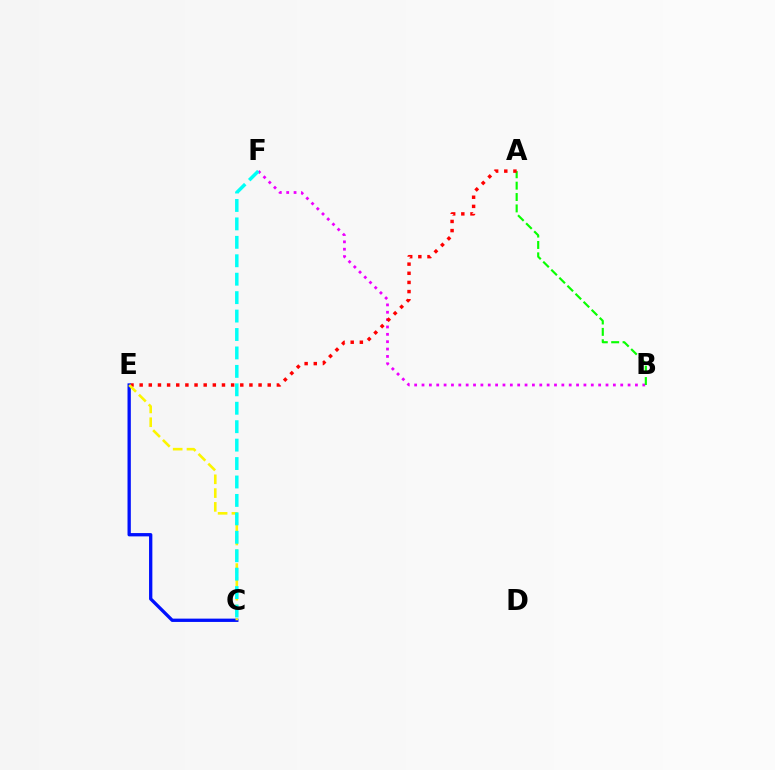{('B', 'F'): [{'color': '#ee00ff', 'line_style': 'dotted', 'thickness': 2.0}], ('A', 'B'): [{'color': '#08ff00', 'line_style': 'dashed', 'thickness': 1.55}], ('A', 'E'): [{'color': '#ff0000', 'line_style': 'dotted', 'thickness': 2.49}], ('C', 'E'): [{'color': '#0010ff', 'line_style': 'solid', 'thickness': 2.38}, {'color': '#fcf500', 'line_style': 'dashed', 'thickness': 1.87}], ('C', 'F'): [{'color': '#00fff6', 'line_style': 'dashed', 'thickness': 2.5}]}